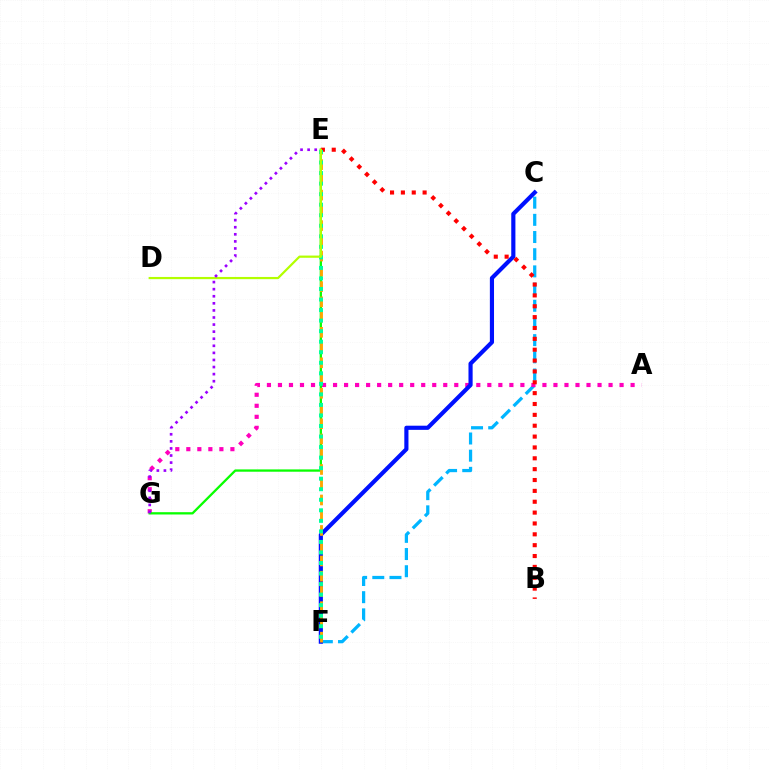{('C', 'F'): [{'color': '#00b5ff', 'line_style': 'dashed', 'thickness': 2.33}, {'color': '#0010ff', 'line_style': 'solid', 'thickness': 2.99}], ('A', 'G'): [{'color': '#ff00bd', 'line_style': 'dotted', 'thickness': 2.99}], ('E', 'G'): [{'color': '#08ff00', 'line_style': 'solid', 'thickness': 1.65}, {'color': '#9b00ff', 'line_style': 'dotted', 'thickness': 1.92}], ('B', 'E'): [{'color': '#ff0000', 'line_style': 'dotted', 'thickness': 2.95}], ('E', 'F'): [{'color': '#ffa500', 'line_style': 'dashed', 'thickness': 2.07}, {'color': '#00ff9d', 'line_style': 'dotted', 'thickness': 2.86}], ('D', 'E'): [{'color': '#b3ff00', 'line_style': 'solid', 'thickness': 1.59}]}